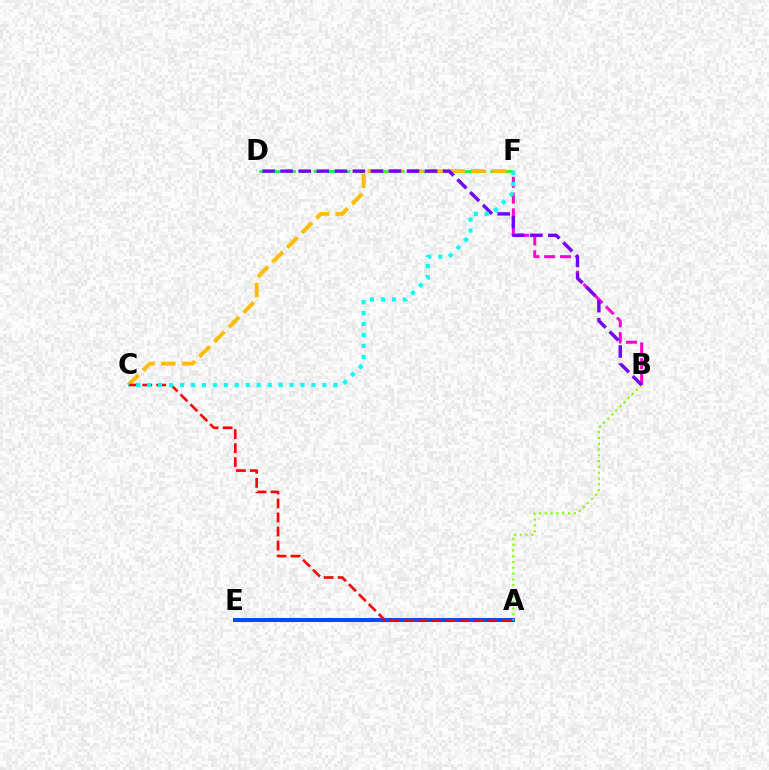{('B', 'F'): [{'color': '#ff00cf', 'line_style': 'dashed', 'thickness': 2.15}], ('D', 'F'): [{'color': '#00ff39', 'line_style': 'dashed', 'thickness': 1.85}], ('C', 'F'): [{'color': '#ffbd00', 'line_style': 'dashed', 'thickness': 2.82}, {'color': '#00fff6', 'line_style': 'dotted', 'thickness': 2.98}], ('A', 'E'): [{'color': '#004bff', 'line_style': 'solid', 'thickness': 2.92}], ('A', 'B'): [{'color': '#84ff00', 'line_style': 'dotted', 'thickness': 1.58}], ('A', 'C'): [{'color': '#ff0000', 'line_style': 'dashed', 'thickness': 1.9}], ('B', 'D'): [{'color': '#7200ff', 'line_style': 'dashed', 'thickness': 2.45}]}